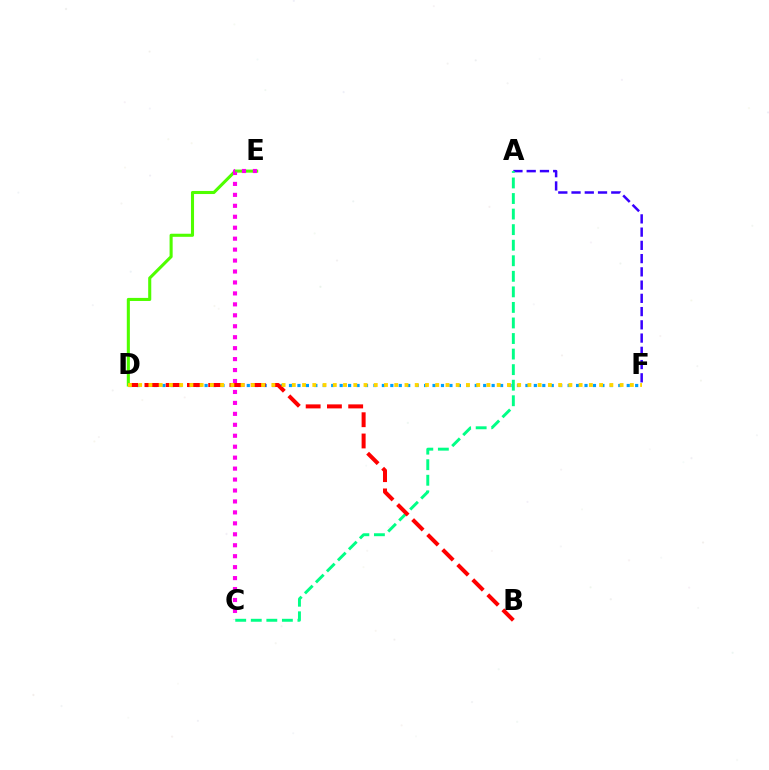{('D', 'F'): [{'color': '#009eff', 'line_style': 'dotted', 'thickness': 2.29}, {'color': '#ffd500', 'line_style': 'dotted', 'thickness': 2.78}], ('D', 'E'): [{'color': '#4fff00', 'line_style': 'solid', 'thickness': 2.21}], ('C', 'E'): [{'color': '#ff00ed', 'line_style': 'dotted', 'thickness': 2.97}], ('A', 'F'): [{'color': '#3700ff', 'line_style': 'dashed', 'thickness': 1.8}], ('A', 'C'): [{'color': '#00ff86', 'line_style': 'dashed', 'thickness': 2.11}], ('B', 'D'): [{'color': '#ff0000', 'line_style': 'dashed', 'thickness': 2.89}]}